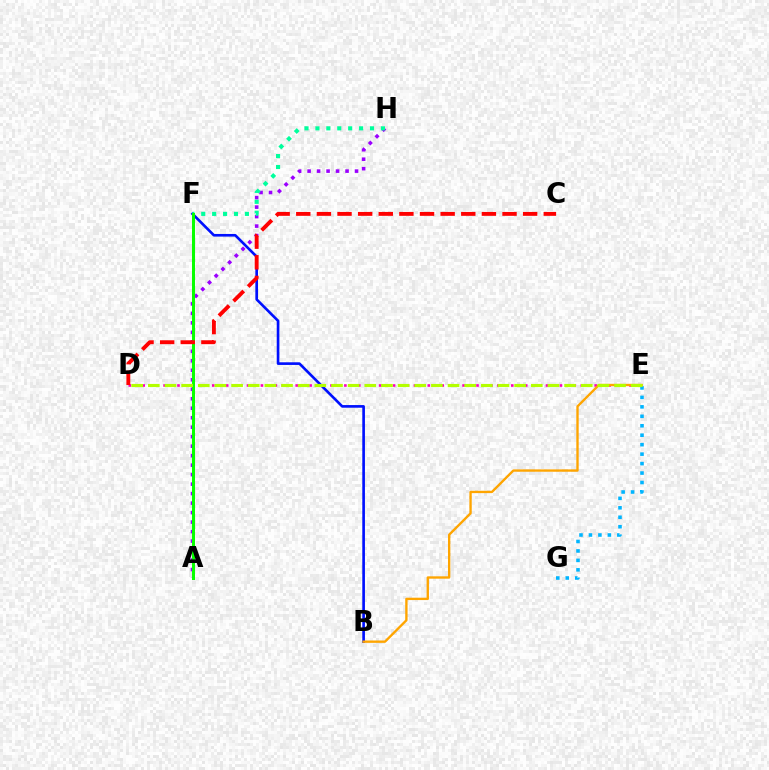{('A', 'H'): [{'color': '#9b00ff', 'line_style': 'dotted', 'thickness': 2.58}], ('E', 'G'): [{'color': '#00b5ff', 'line_style': 'dotted', 'thickness': 2.57}], ('B', 'F'): [{'color': '#0010ff', 'line_style': 'solid', 'thickness': 1.91}], ('F', 'H'): [{'color': '#00ff9d', 'line_style': 'dotted', 'thickness': 2.97}], ('D', 'E'): [{'color': '#ff00bd', 'line_style': 'dotted', 'thickness': 1.89}, {'color': '#b3ff00', 'line_style': 'dashed', 'thickness': 2.26}], ('A', 'F'): [{'color': '#08ff00', 'line_style': 'solid', 'thickness': 2.18}], ('B', 'E'): [{'color': '#ffa500', 'line_style': 'solid', 'thickness': 1.7}], ('C', 'D'): [{'color': '#ff0000', 'line_style': 'dashed', 'thickness': 2.8}]}